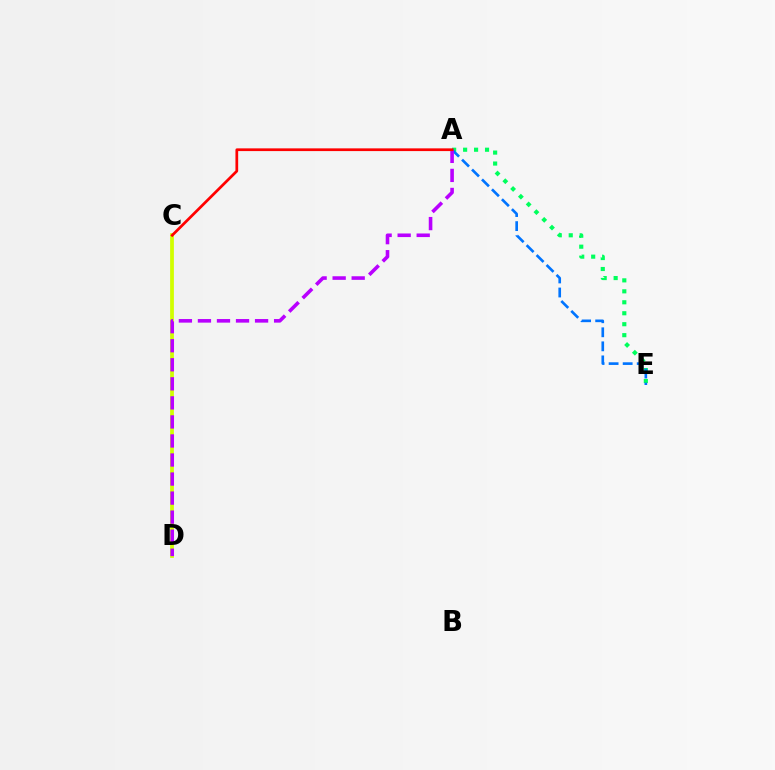{('C', 'D'): [{'color': '#d1ff00', 'line_style': 'solid', 'thickness': 2.71}], ('A', 'E'): [{'color': '#00ff5c', 'line_style': 'dotted', 'thickness': 2.98}, {'color': '#0074ff', 'line_style': 'dashed', 'thickness': 1.91}], ('A', 'D'): [{'color': '#b900ff', 'line_style': 'dashed', 'thickness': 2.59}], ('A', 'C'): [{'color': '#ff0000', 'line_style': 'solid', 'thickness': 1.96}]}